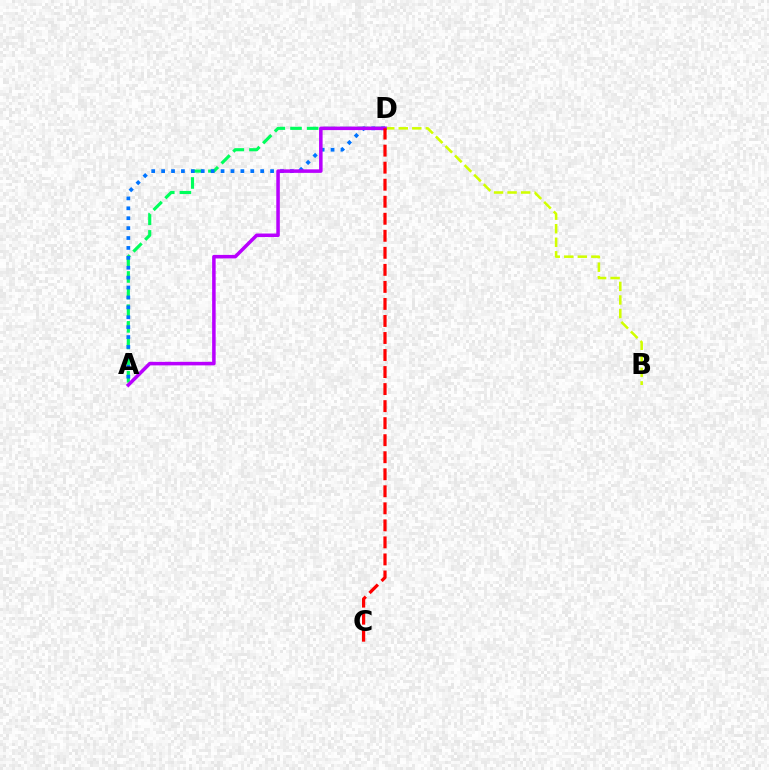{('A', 'D'): [{'color': '#00ff5c', 'line_style': 'dashed', 'thickness': 2.26}, {'color': '#0074ff', 'line_style': 'dotted', 'thickness': 2.69}, {'color': '#b900ff', 'line_style': 'solid', 'thickness': 2.53}], ('B', 'D'): [{'color': '#d1ff00', 'line_style': 'dashed', 'thickness': 1.84}], ('C', 'D'): [{'color': '#ff0000', 'line_style': 'dashed', 'thickness': 2.31}]}